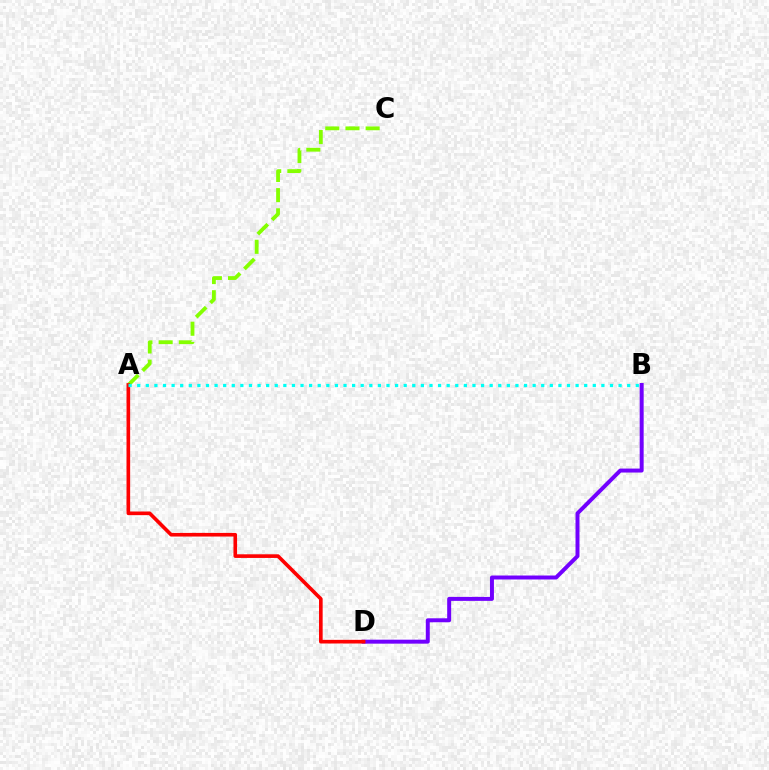{('B', 'D'): [{'color': '#7200ff', 'line_style': 'solid', 'thickness': 2.86}], ('A', 'C'): [{'color': '#84ff00', 'line_style': 'dashed', 'thickness': 2.74}], ('A', 'D'): [{'color': '#ff0000', 'line_style': 'solid', 'thickness': 2.62}], ('A', 'B'): [{'color': '#00fff6', 'line_style': 'dotted', 'thickness': 2.34}]}